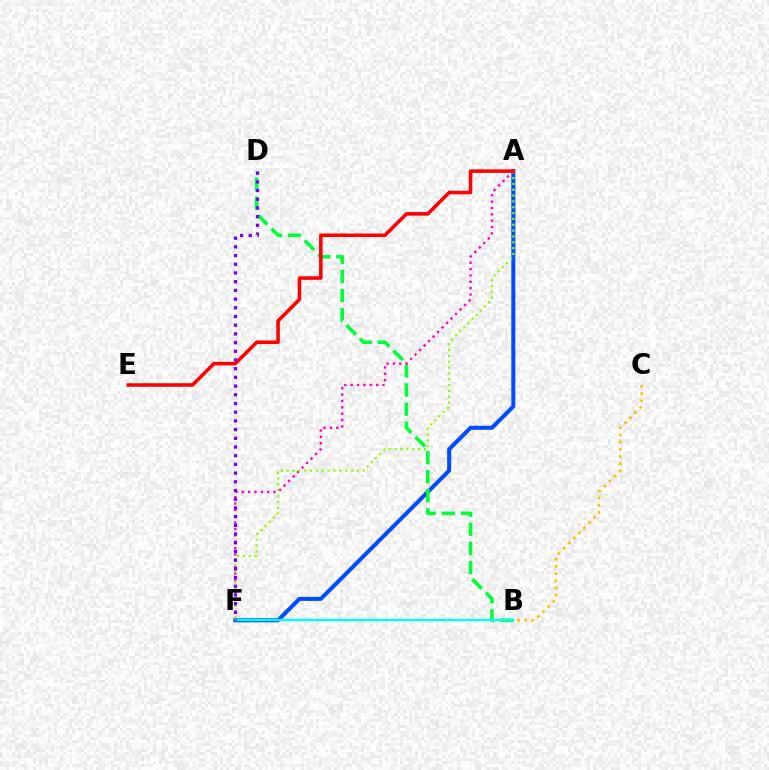{('A', 'F'): [{'color': '#004bff', 'line_style': 'solid', 'thickness': 2.89}, {'color': '#ff00cf', 'line_style': 'dotted', 'thickness': 1.73}, {'color': '#84ff00', 'line_style': 'dotted', 'thickness': 1.59}], ('B', 'D'): [{'color': '#00ff39', 'line_style': 'dashed', 'thickness': 2.59}], ('B', 'C'): [{'color': '#ffbd00', 'line_style': 'dotted', 'thickness': 1.95}], ('B', 'F'): [{'color': '#00fff6', 'line_style': 'solid', 'thickness': 1.69}], ('A', 'E'): [{'color': '#ff0000', 'line_style': 'solid', 'thickness': 2.56}], ('D', 'F'): [{'color': '#7200ff', 'line_style': 'dotted', 'thickness': 2.36}]}